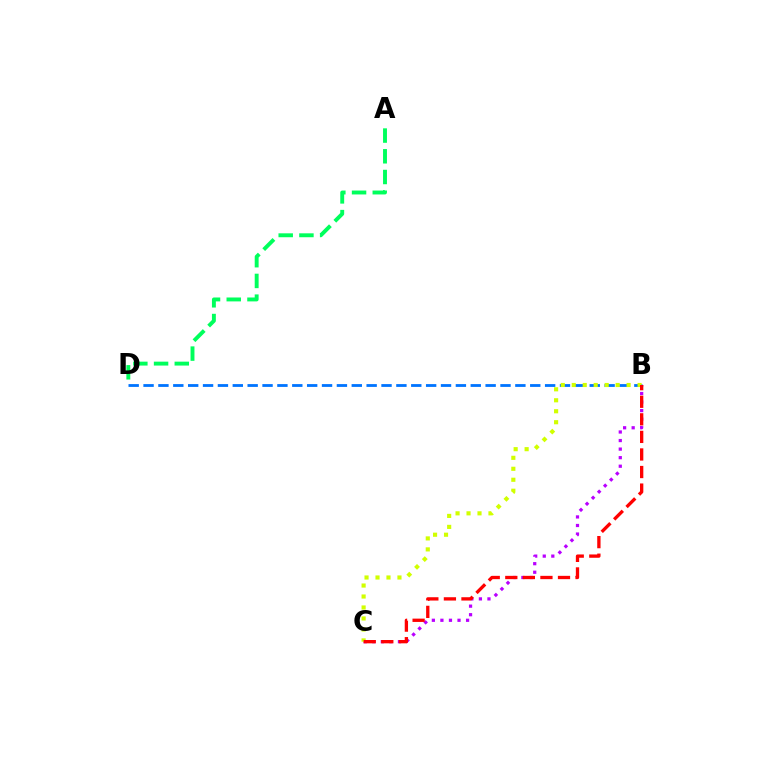{('B', 'D'): [{'color': '#0074ff', 'line_style': 'dashed', 'thickness': 2.02}], ('B', 'C'): [{'color': '#b900ff', 'line_style': 'dotted', 'thickness': 2.32}, {'color': '#d1ff00', 'line_style': 'dotted', 'thickness': 2.98}, {'color': '#ff0000', 'line_style': 'dashed', 'thickness': 2.39}], ('A', 'D'): [{'color': '#00ff5c', 'line_style': 'dashed', 'thickness': 2.81}]}